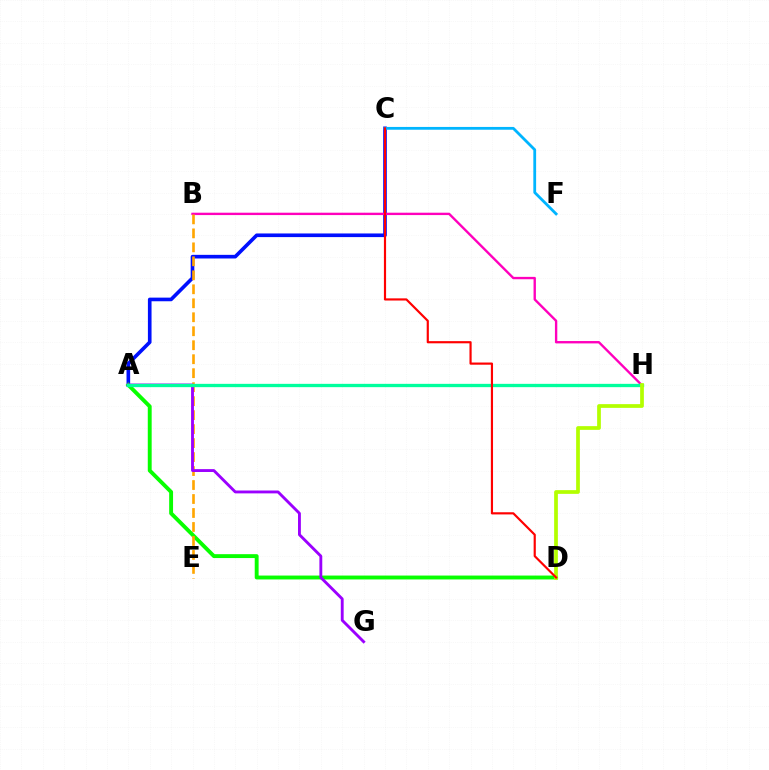{('A', 'C'): [{'color': '#0010ff', 'line_style': 'solid', 'thickness': 2.62}], ('C', 'F'): [{'color': '#00b5ff', 'line_style': 'solid', 'thickness': 2.01}], ('A', 'D'): [{'color': '#08ff00', 'line_style': 'solid', 'thickness': 2.8}], ('B', 'H'): [{'color': '#ff00bd', 'line_style': 'solid', 'thickness': 1.71}], ('B', 'E'): [{'color': '#ffa500', 'line_style': 'dashed', 'thickness': 1.9}], ('A', 'G'): [{'color': '#9b00ff', 'line_style': 'solid', 'thickness': 2.06}], ('A', 'H'): [{'color': '#00ff9d', 'line_style': 'solid', 'thickness': 2.38}], ('D', 'H'): [{'color': '#b3ff00', 'line_style': 'solid', 'thickness': 2.69}], ('C', 'D'): [{'color': '#ff0000', 'line_style': 'solid', 'thickness': 1.57}]}